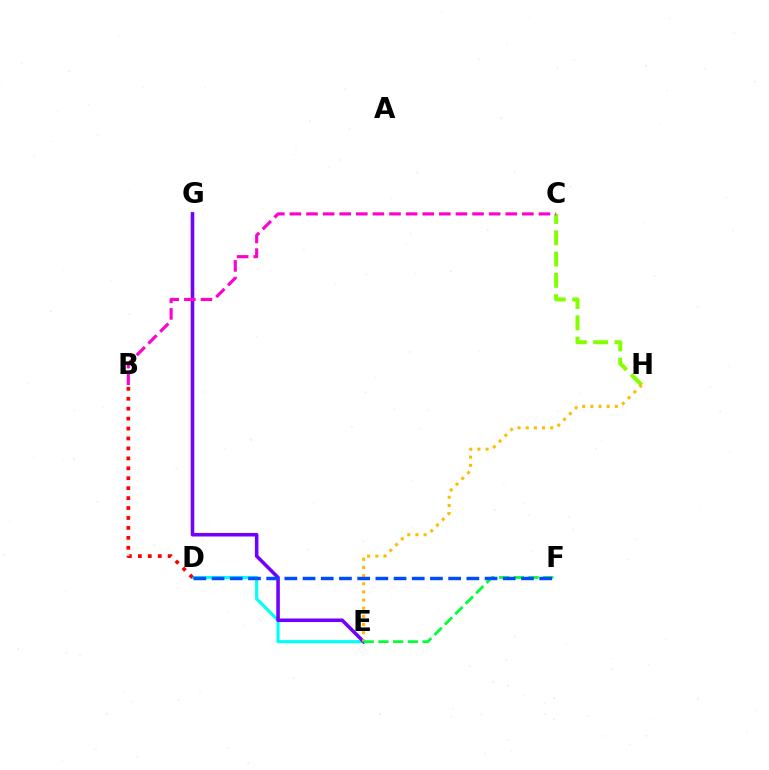{('D', 'E'): [{'color': '#00fff6', 'line_style': 'solid', 'thickness': 2.25}], ('E', 'G'): [{'color': '#7200ff', 'line_style': 'solid', 'thickness': 2.56}], ('C', 'H'): [{'color': '#84ff00', 'line_style': 'dashed', 'thickness': 2.89}], ('E', 'H'): [{'color': '#ffbd00', 'line_style': 'dotted', 'thickness': 2.22}], ('E', 'F'): [{'color': '#00ff39', 'line_style': 'dashed', 'thickness': 2.0}], ('B', 'D'): [{'color': '#ff0000', 'line_style': 'dotted', 'thickness': 2.7}], ('D', 'F'): [{'color': '#004bff', 'line_style': 'dashed', 'thickness': 2.47}], ('B', 'C'): [{'color': '#ff00cf', 'line_style': 'dashed', 'thickness': 2.26}]}